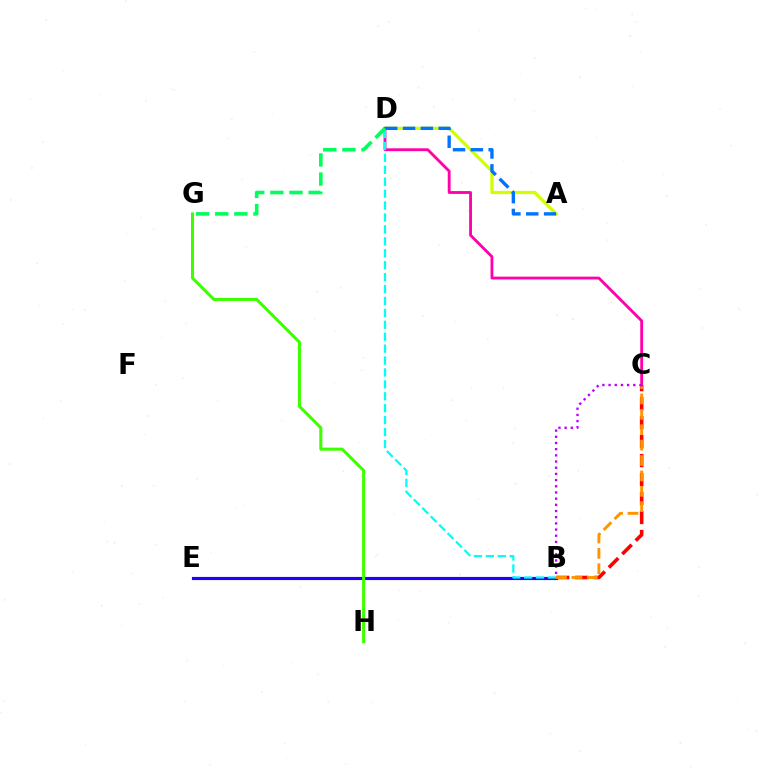{('A', 'D'): [{'color': '#d1ff00', 'line_style': 'solid', 'thickness': 2.34}, {'color': '#0074ff', 'line_style': 'dashed', 'thickness': 2.42}], ('B', 'E'): [{'color': '#2500ff', 'line_style': 'solid', 'thickness': 2.27}], ('B', 'C'): [{'color': '#ff0000', 'line_style': 'dashed', 'thickness': 2.58}, {'color': '#ff9400', 'line_style': 'dashed', 'thickness': 2.09}, {'color': '#b900ff', 'line_style': 'dotted', 'thickness': 1.68}], ('C', 'D'): [{'color': '#ff00ac', 'line_style': 'solid', 'thickness': 2.04}], ('B', 'D'): [{'color': '#00fff6', 'line_style': 'dashed', 'thickness': 1.62}], ('G', 'H'): [{'color': '#3dff00', 'line_style': 'solid', 'thickness': 2.2}], ('D', 'G'): [{'color': '#00ff5c', 'line_style': 'dashed', 'thickness': 2.6}]}